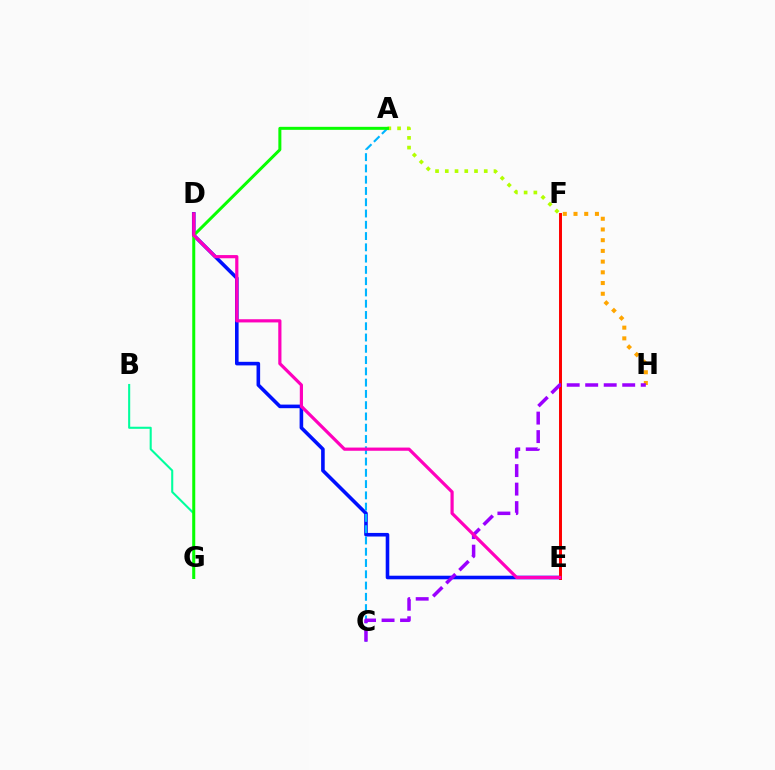{('D', 'E'): [{'color': '#0010ff', 'line_style': 'solid', 'thickness': 2.59}, {'color': '#ff00bd', 'line_style': 'solid', 'thickness': 2.3}], ('E', 'F'): [{'color': '#ff0000', 'line_style': 'solid', 'thickness': 2.13}], ('B', 'G'): [{'color': '#00ff9d', 'line_style': 'solid', 'thickness': 1.5}], ('A', 'F'): [{'color': '#b3ff00', 'line_style': 'dotted', 'thickness': 2.65}], ('A', 'C'): [{'color': '#00b5ff', 'line_style': 'dashed', 'thickness': 1.53}], ('A', 'G'): [{'color': '#08ff00', 'line_style': 'solid', 'thickness': 2.16}], ('F', 'H'): [{'color': '#ffa500', 'line_style': 'dotted', 'thickness': 2.91}], ('C', 'H'): [{'color': '#9b00ff', 'line_style': 'dashed', 'thickness': 2.51}]}